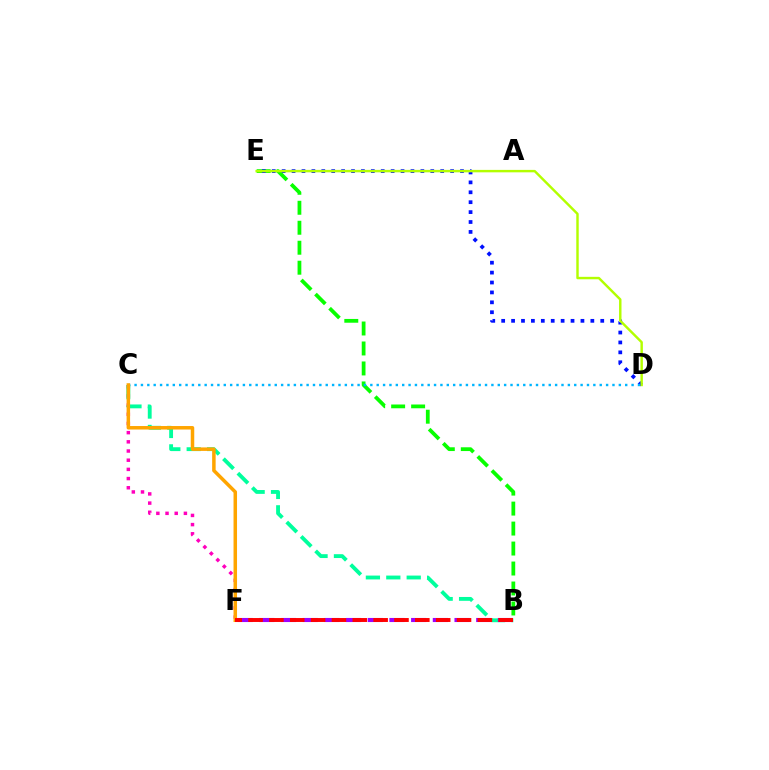{('B', 'E'): [{'color': '#08ff00', 'line_style': 'dashed', 'thickness': 2.71}], ('C', 'F'): [{'color': '#ff00bd', 'line_style': 'dotted', 'thickness': 2.5}, {'color': '#ffa500', 'line_style': 'solid', 'thickness': 2.52}], ('D', 'E'): [{'color': '#0010ff', 'line_style': 'dotted', 'thickness': 2.69}, {'color': '#b3ff00', 'line_style': 'solid', 'thickness': 1.75}], ('B', 'C'): [{'color': '#00ff9d', 'line_style': 'dashed', 'thickness': 2.77}], ('C', 'D'): [{'color': '#00b5ff', 'line_style': 'dotted', 'thickness': 1.73}], ('B', 'F'): [{'color': '#9b00ff', 'line_style': 'dashed', 'thickness': 2.95}, {'color': '#ff0000', 'line_style': 'dashed', 'thickness': 2.83}]}